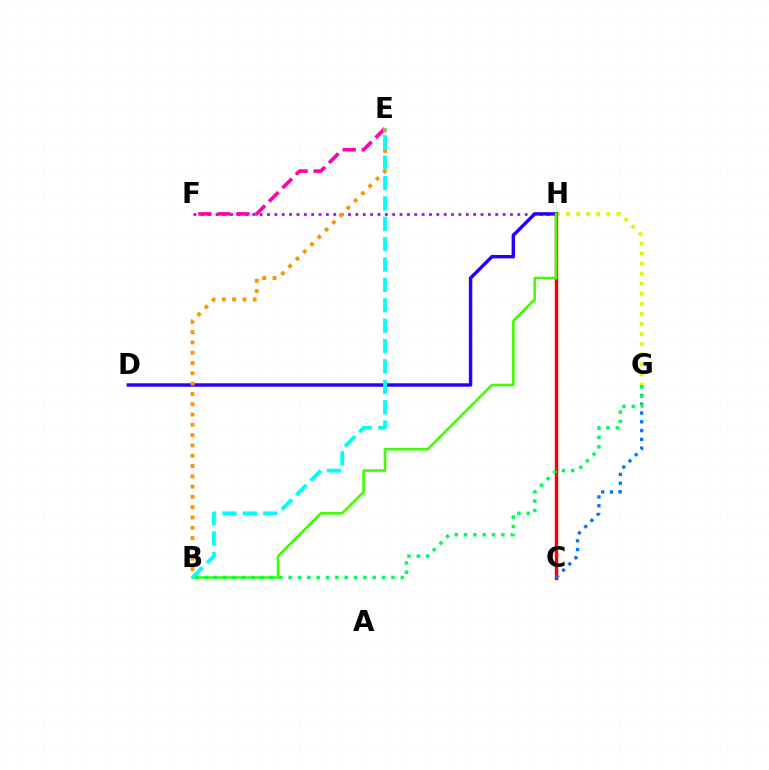{('F', 'H'): [{'color': '#b900ff', 'line_style': 'dotted', 'thickness': 2.0}], ('G', 'H'): [{'color': '#d1ff00', 'line_style': 'dotted', 'thickness': 2.74}], ('D', 'H'): [{'color': '#2500ff', 'line_style': 'solid', 'thickness': 2.48}], ('E', 'F'): [{'color': '#ff00ac', 'line_style': 'dashed', 'thickness': 2.58}], ('C', 'H'): [{'color': '#ff0000', 'line_style': 'solid', 'thickness': 2.45}], ('B', 'H'): [{'color': '#3dff00', 'line_style': 'solid', 'thickness': 1.89}], ('B', 'E'): [{'color': '#ff9400', 'line_style': 'dotted', 'thickness': 2.8}, {'color': '#00fff6', 'line_style': 'dashed', 'thickness': 2.77}], ('C', 'G'): [{'color': '#0074ff', 'line_style': 'dotted', 'thickness': 2.39}], ('B', 'G'): [{'color': '#00ff5c', 'line_style': 'dotted', 'thickness': 2.54}]}